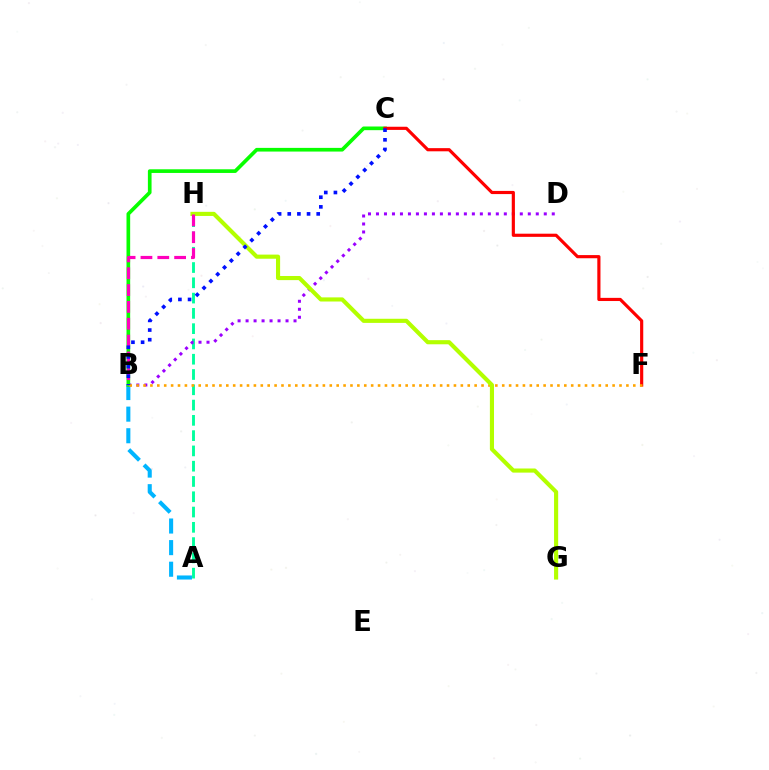{('A', 'H'): [{'color': '#00ff9d', 'line_style': 'dashed', 'thickness': 2.08}], ('B', 'D'): [{'color': '#9b00ff', 'line_style': 'dotted', 'thickness': 2.17}], ('A', 'B'): [{'color': '#00b5ff', 'line_style': 'dashed', 'thickness': 2.93}], ('B', 'C'): [{'color': '#08ff00', 'line_style': 'solid', 'thickness': 2.64}, {'color': '#0010ff', 'line_style': 'dotted', 'thickness': 2.62}], ('C', 'F'): [{'color': '#ff0000', 'line_style': 'solid', 'thickness': 2.28}], ('B', 'F'): [{'color': '#ffa500', 'line_style': 'dotted', 'thickness': 1.87}], ('G', 'H'): [{'color': '#b3ff00', 'line_style': 'solid', 'thickness': 2.97}], ('B', 'H'): [{'color': '#ff00bd', 'line_style': 'dashed', 'thickness': 2.29}]}